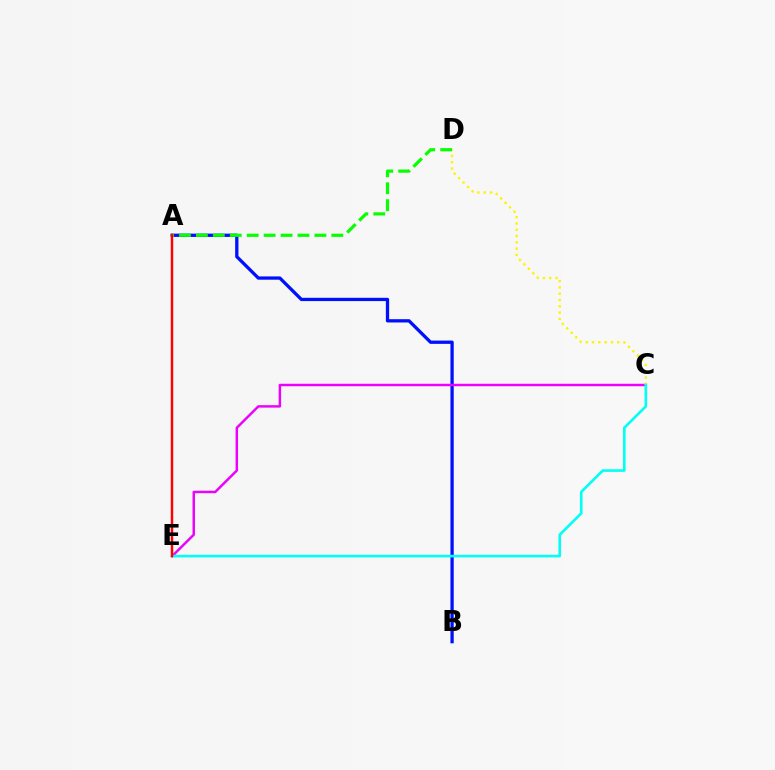{('A', 'B'): [{'color': '#0010ff', 'line_style': 'solid', 'thickness': 2.37}], ('C', 'E'): [{'color': '#ee00ff', 'line_style': 'solid', 'thickness': 1.77}, {'color': '#00fff6', 'line_style': 'solid', 'thickness': 1.88}], ('C', 'D'): [{'color': '#fcf500', 'line_style': 'dotted', 'thickness': 1.71}], ('A', 'D'): [{'color': '#08ff00', 'line_style': 'dashed', 'thickness': 2.3}], ('A', 'E'): [{'color': '#ff0000', 'line_style': 'solid', 'thickness': 1.76}]}